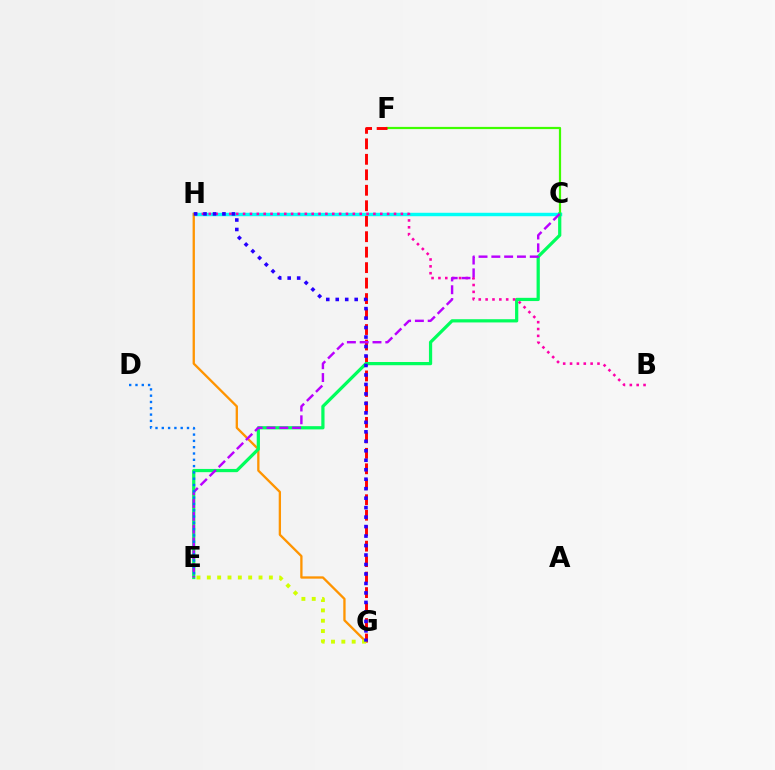{('C', 'H'): [{'color': '#00fff6', 'line_style': 'solid', 'thickness': 2.48}], ('C', 'F'): [{'color': '#3dff00', 'line_style': 'solid', 'thickness': 1.59}], ('F', 'G'): [{'color': '#ff0000', 'line_style': 'dashed', 'thickness': 2.1}], ('G', 'H'): [{'color': '#ff9400', 'line_style': 'solid', 'thickness': 1.66}, {'color': '#2500ff', 'line_style': 'dotted', 'thickness': 2.57}], ('C', 'E'): [{'color': '#00ff5c', 'line_style': 'solid', 'thickness': 2.32}, {'color': '#b900ff', 'line_style': 'dashed', 'thickness': 1.74}], ('B', 'H'): [{'color': '#ff00ac', 'line_style': 'dotted', 'thickness': 1.86}], ('E', 'G'): [{'color': '#d1ff00', 'line_style': 'dotted', 'thickness': 2.81}], ('D', 'E'): [{'color': '#0074ff', 'line_style': 'dotted', 'thickness': 1.71}]}